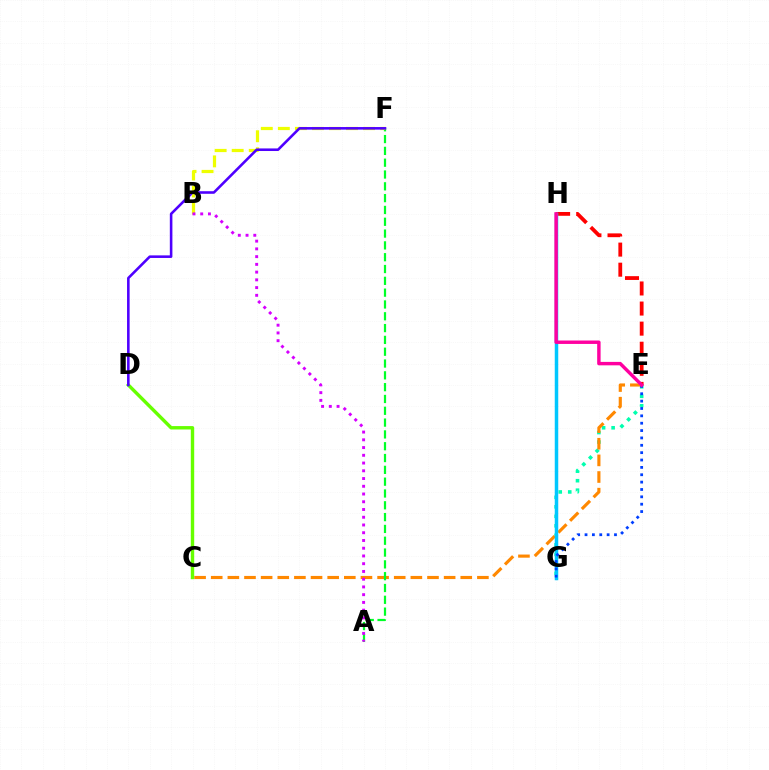{('E', 'H'): [{'color': '#ff0000', 'line_style': 'dashed', 'thickness': 2.73}, {'color': '#ff00a0', 'line_style': 'solid', 'thickness': 2.47}], ('E', 'G'): [{'color': '#00ffaf', 'line_style': 'dotted', 'thickness': 2.58}, {'color': '#003fff', 'line_style': 'dotted', 'thickness': 2.0}], ('C', 'E'): [{'color': '#ff8800', 'line_style': 'dashed', 'thickness': 2.26}], ('G', 'H'): [{'color': '#00c7ff', 'line_style': 'solid', 'thickness': 2.51}], ('A', 'F'): [{'color': '#00ff27', 'line_style': 'dashed', 'thickness': 1.6}], ('B', 'F'): [{'color': '#eeff00', 'line_style': 'dashed', 'thickness': 2.31}], ('A', 'B'): [{'color': '#d600ff', 'line_style': 'dotted', 'thickness': 2.1}], ('C', 'D'): [{'color': '#66ff00', 'line_style': 'solid', 'thickness': 2.45}], ('D', 'F'): [{'color': '#4f00ff', 'line_style': 'solid', 'thickness': 1.86}]}